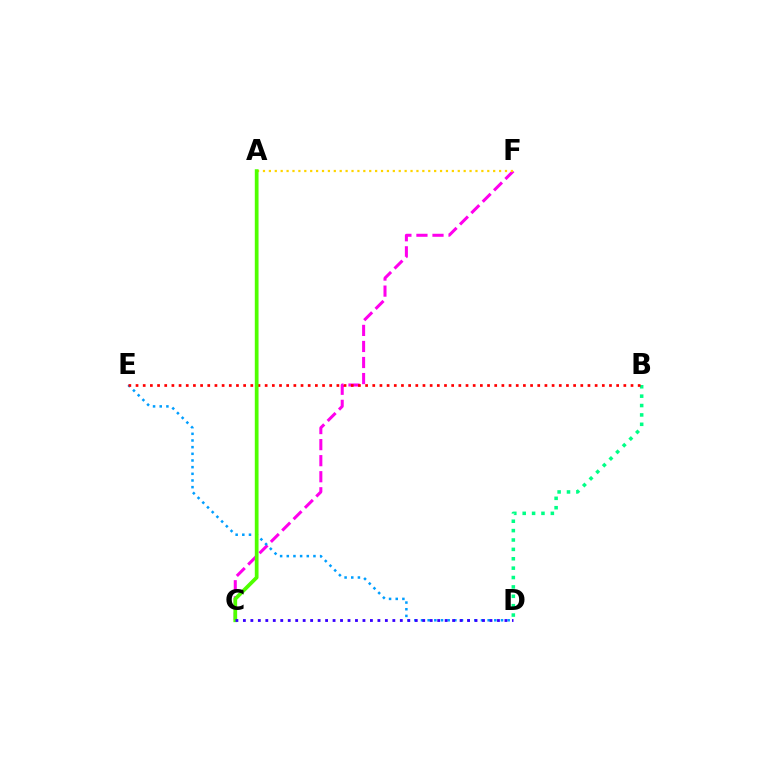{('B', 'D'): [{'color': '#00ff86', 'line_style': 'dotted', 'thickness': 2.55}], ('C', 'F'): [{'color': '#ff00ed', 'line_style': 'dashed', 'thickness': 2.18}], ('D', 'E'): [{'color': '#009eff', 'line_style': 'dotted', 'thickness': 1.81}], ('A', 'F'): [{'color': '#ffd500', 'line_style': 'dotted', 'thickness': 1.6}], ('B', 'E'): [{'color': '#ff0000', 'line_style': 'dotted', 'thickness': 1.95}], ('A', 'C'): [{'color': '#4fff00', 'line_style': 'solid', 'thickness': 2.69}], ('C', 'D'): [{'color': '#3700ff', 'line_style': 'dotted', 'thickness': 2.03}]}